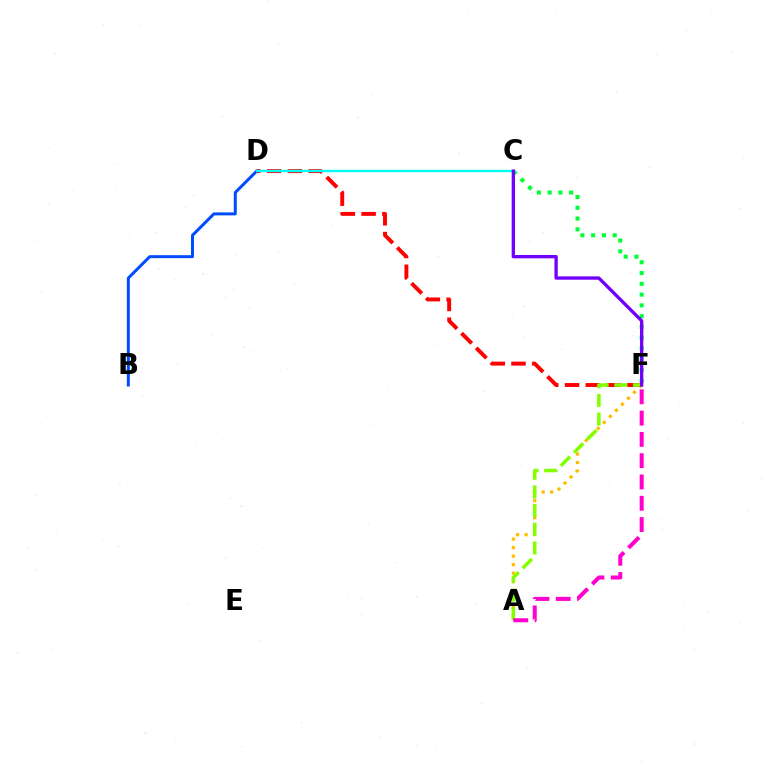{('A', 'F'): [{'color': '#ffbd00', 'line_style': 'dotted', 'thickness': 2.32}, {'color': '#84ff00', 'line_style': 'dashed', 'thickness': 2.54}, {'color': '#ff00cf', 'line_style': 'dashed', 'thickness': 2.89}], ('D', 'F'): [{'color': '#ff0000', 'line_style': 'dashed', 'thickness': 2.82}], ('B', 'D'): [{'color': '#004bff', 'line_style': 'solid', 'thickness': 2.15}], ('C', 'F'): [{'color': '#00ff39', 'line_style': 'dotted', 'thickness': 2.93}, {'color': '#7200ff', 'line_style': 'solid', 'thickness': 2.39}], ('C', 'D'): [{'color': '#00fff6', 'line_style': 'solid', 'thickness': 1.71}]}